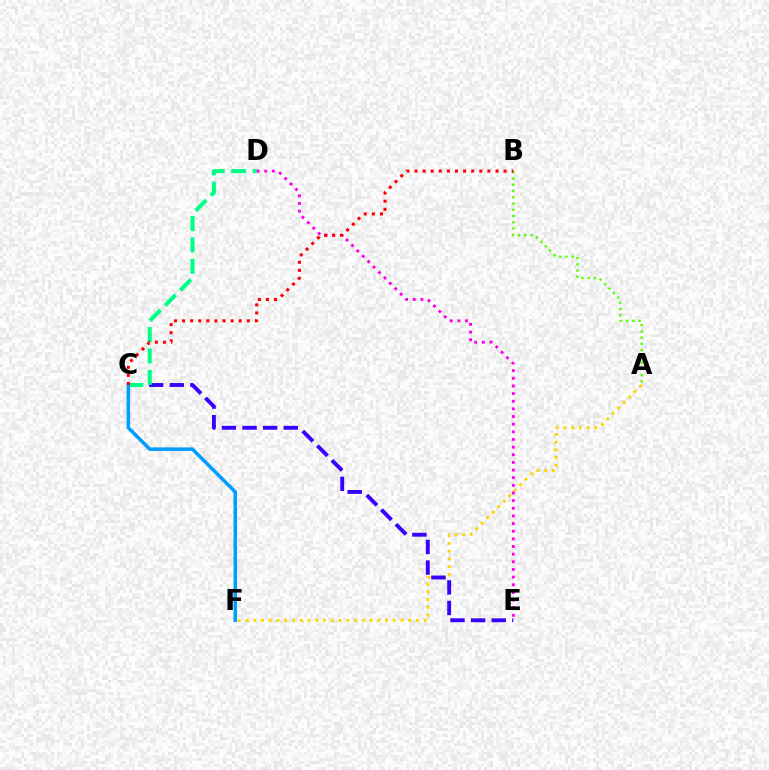{('A', 'F'): [{'color': '#ffd500', 'line_style': 'dotted', 'thickness': 2.11}], ('A', 'B'): [{'color': '#4fff00', 'line_style': 'dotted', 'thickness': 1.7}], ('C', 'E'): [{'color': '#3700ff', 'line_style': 'dashed', 'thickness': 2.8}], ('C', 'D'): [{'color': '#00ff86', 'line_style': 'dashed', 'thickness': 2.92}], ('C', 'F'): [{'color': '#009eff', 'line_style': 'solid', 'thickness': 2.56}], ('D', 'E'): [{'color': '#ff00ed', 'line_style': 'dotted', 'thickness': 2.08}], ('B', 'C'): [{'color': '#ff0000', 'line_style': 'dotted', 'thickness': 2.2}]}